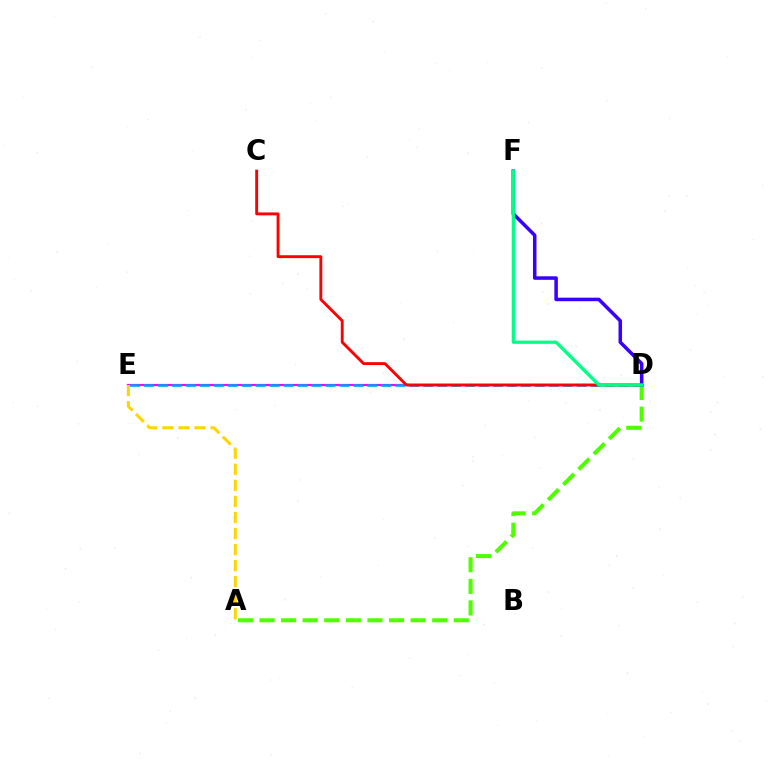{('A', 'D'): [{'color': '#4fff00', 'line_style': 'dashed', 'thickness': 2.93}], ('D', 'E'): [{'color': '#ff00ed', 'line_style': 'solid', 'thickness': 1.59}, {'color': '#009eff', 'line_style': 'dashed', 'thickness': 1.9}], ('A', 'E'): [{'color': '#ffd500', 'line_style': 'dashed', 'thickness': 2.18}], ('D', 'F'): [{'color': '#3700ff', 'line_style': 'solid', 'thickness': 2.53}, {'color': '#00ff86', 'line_style': 'solid', 'thickness': 2.32}], ('C', 'D'): [{'color': '#ff0000', 'line_style': 'solid', 'thickness': 2.08}]}